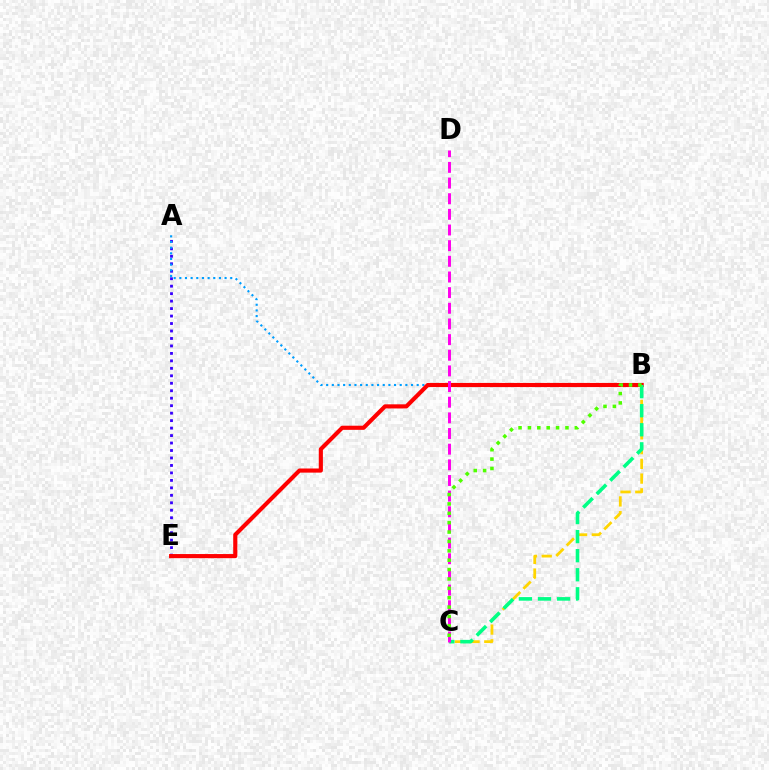{('A', 'E'): [{'color': '#3700ff', 'line_style': 'dotted', 'thickness': 2.03}], ('A', 'B'): [{'color': '#009eff', 'line_style': 'dotted', 'thickness': 1.54}], ('B', 'C'): [{'color': '#ffd500', 'line_style': 'dashed', 'thickness': 2.0}, {'color': '#00ff86', 'line_style': 'dashed', 'thickness': 2.59}, {'color': '#4fff00', 'line_style': 'dotted', 'thickness': 2.55}], ('B', 'E'): [{'color': '#ff0000', 'line_style': 'solid', 'thickness': 2.97}], ('C', 'D'): [{'color': '#ff00ed', 'line_style': 'dashed', 'thickness': 2.13}]}